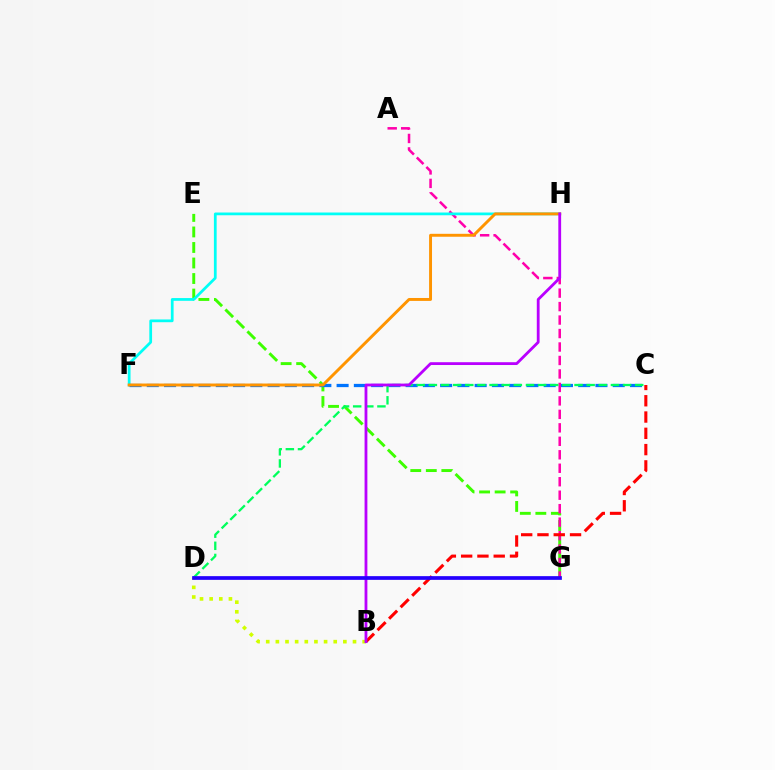{('B', 'D'): [{'color': '#d1ff00', 'line_style': 'dotted', 'thickness': 2.62}], ('E', 'G'): [{'color': '#3dff00', 'line_style': 'dashed', 'thickness': 2.11}], ('A', 'G'): [{'color': '#ff00ac', 'line_style': 'dashed', 'thickness': 1.83}], ('F', 'H'): [{'color': '#00fff6', 'line_style': 'solid', 'thickness': 1.98}, {'color': '#ff9400', 'line_style': 'solid', 'thickness': 2.11}], ('C', 'F'): [{'color': '#0074ff', 'line_style': 'dashed', 'thickness': 2.34}], ('C', 'D'): [{'color': '#00ff5c', 'line_style': 'dashed', 'thickness': 1.65}], ('B', 'C'): [{'color': '#ff0000', 'line_style': 'dashed', 'thickness': 2.21}], ('B', 'H'): [{'color': '#b900ff', 'line_style': 'solid', 'thickness': 2.02}], ('D', 'G'): [{'color': '#2500ff', 'line_style': 'solid', 'thickness': 2.67}]}